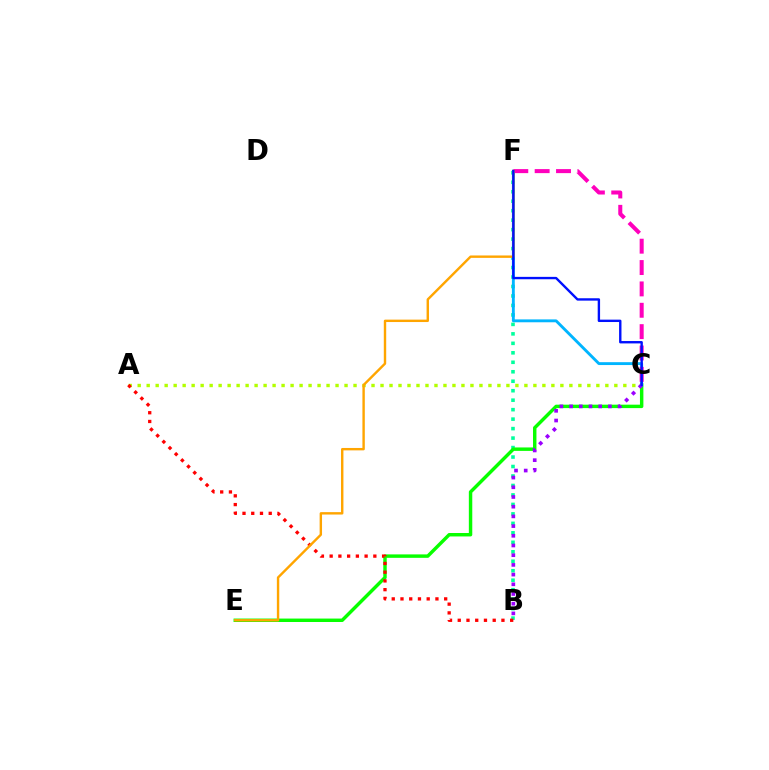{('B', 'F'): [{'color': '#00ff9d', 'line_style': 'dotted', 'thickness': 2.57}], ('A', 'C'): [{'color': '#b3ff00', 'line_style': 'dotted', 'thickness': 2.44}], ('C', 'E'): [{'color': '#08ff00', 'line_style': 'solid', 'thickness': 2.47}], ('C', 'F'): [{'color': '#00b5ff', 'line_style': 'solid', 'thickness': 2.07}, {'color': '#ff00bd', 'line_style': 'dashed', 'thickness': 2.9}, {'color': '#0010ff', 'line_style': 'solid', 'thickness': 1.71}], ('A', 'B'): [{'color': '#ff0000', 'line_style': 'dotted', 'thickness': 2.37}], ('E', 'F'): [{'color': '#ffa500', 'line_style': 'solid', 'thickness': 1.73}], ('B', 'C'): [{'color': '#9b00ff', 'line_style': 'dotted', 'thickness': 2.64}]}